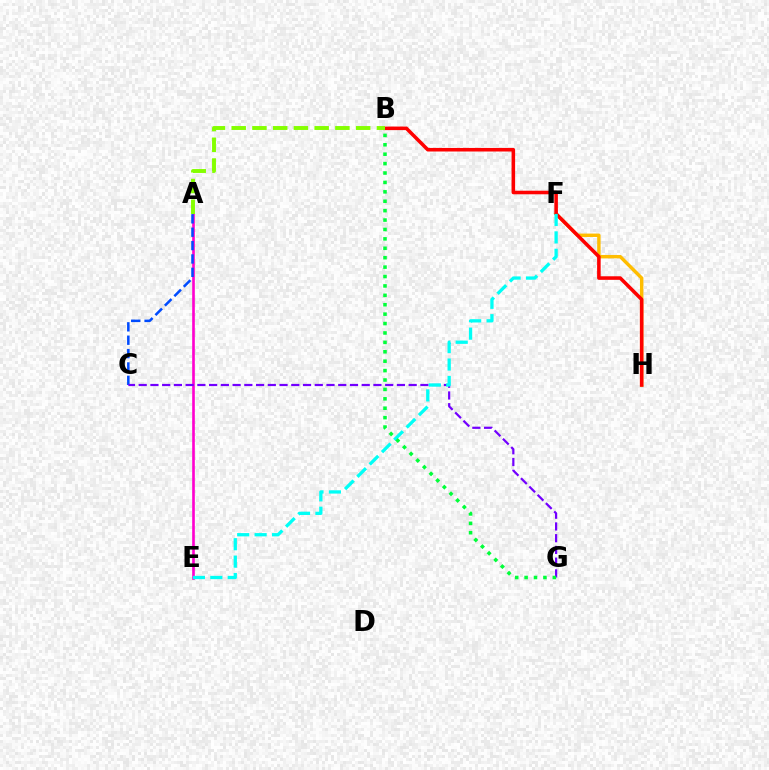{('A', 'E'): [{'color': '#ff00cf', 'line_style': 'solid', 'thickness': 1.9}], ('F', 'H'): [{'color': '#ffbd00', 'line_style': 'solid', 'thickness': 2.46}], ('A', 'C'): [{'color': '#004bff', 'line_style': 'dashed', 'thickness': 1.82}], ('B', 'H'): [{'color': '#ff0000', 'line_style': 'solid', 'thickness': 2.56}], ('A', 'B'): [{'color': '#84ff00', 'line_style': 'dashed', 'thickness': 2.82}], ('C', 'G'): [{'color': '#7200ff', 'line_style': 'dashed', 'thickness': 1.59}], ('E', 'F'): [{'color': '#00fff6', 'line_style': 'dashed', 'thickness': 2.37}], ('B', 'G'): [{'color': '#00ff39', 'line_style': 'dotted', 'thickness': 2.56}]}